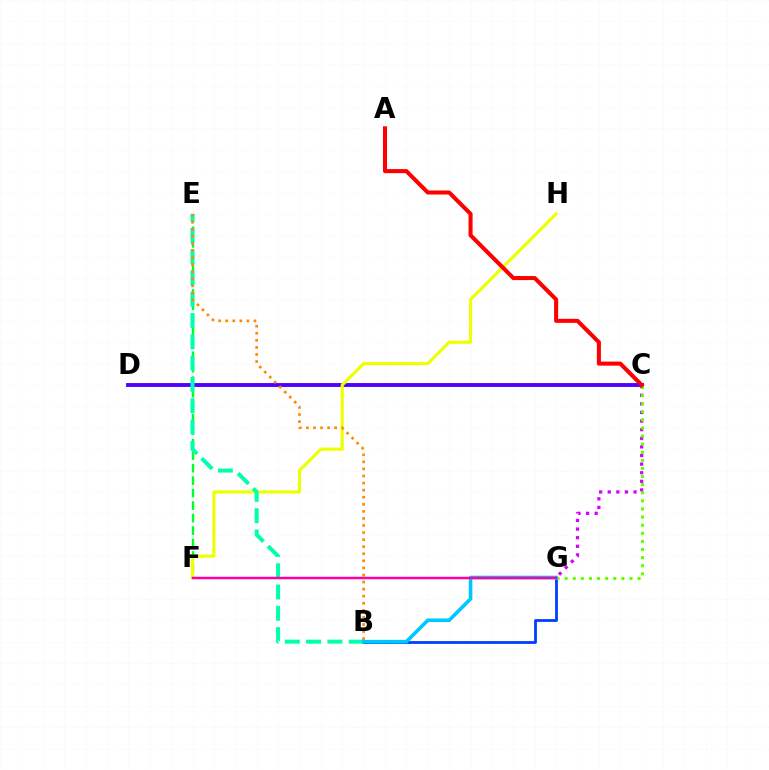{('E', 'F'): [{'color': '#00ff27', 'line_style': 'dashed', 'thickness': 1.7}], ('C', 'D'): [{'color': '#4f00ff', 'line_style': 'solid', 'thickness': 2.78}], ('B', 'G'): [{'color': '#003fff', 'line_style': 'solid', 'thickness': 2.02}, {'color': '#00c7ff', 'line_style': 'solid', 'thickness': 2.6}], ('F', 'H'): [{'color': '#eeff00', 'line_style': 'solid', 'thickness': 2.25}], ('B', 'E'): [{'color': '#00ffaf', 'line_style': 'dashed', 'thickness': 2.89}, {'color': '#ff8800', 'line_style': 'dotted', 'thickness': 1.92}], ('C', 'G'): [{'color': '#d600ff', 'line_style': 'dotted', 'thickness': 2.34}, {'color': '#66ff00', 'line_style': 'dotted', 'thickness': 2.2}], ('F', 'G'): [{'color': '#ff00a0', 'line_style': 'solid', 'thickness': 1.79}], ('A', 'C'): [{'color': '#ff0000', 'line_style': 'solid', 'thickness': 2.91}]}